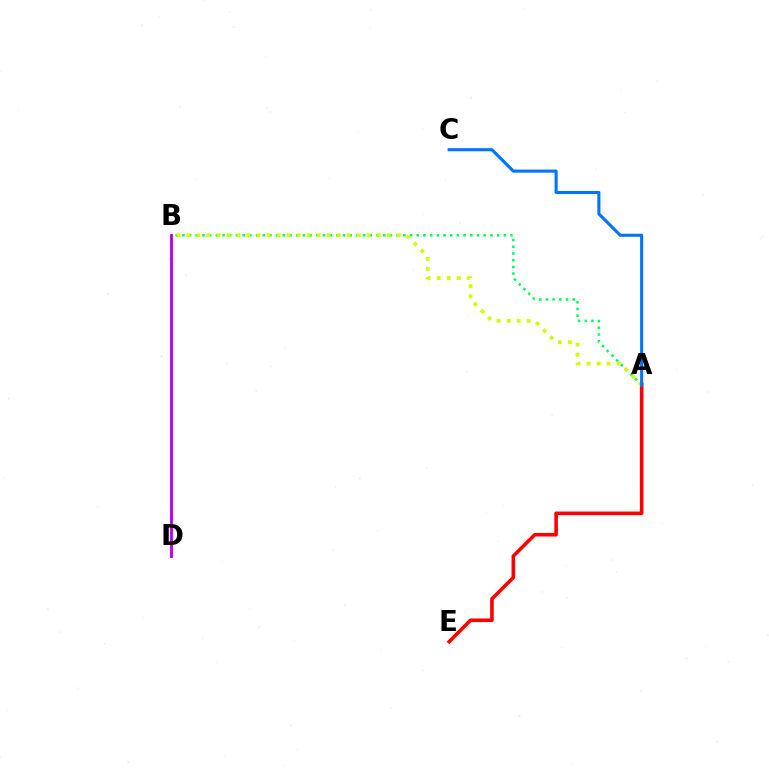{('A', 'B'): [{'color': '#00ff5c', 'line_style': 'dotted', 'thickness': 1.82}, {'color': '#d1ff00', 'line_style': 'dotted', 'thickness': 2.72}], ('B', 'D'): [{'color': '#b900ff', 'line_style': 'solid', 'thickness': 2.08}], ('A', 'E'): [{'color': '#ff0000', 'line_style': 'solid', 'thickness': 2.59}], ('A', 'C'): [{'color': '#0074ff', 'line_style': 'solid', 'thickness': 2.23}]}